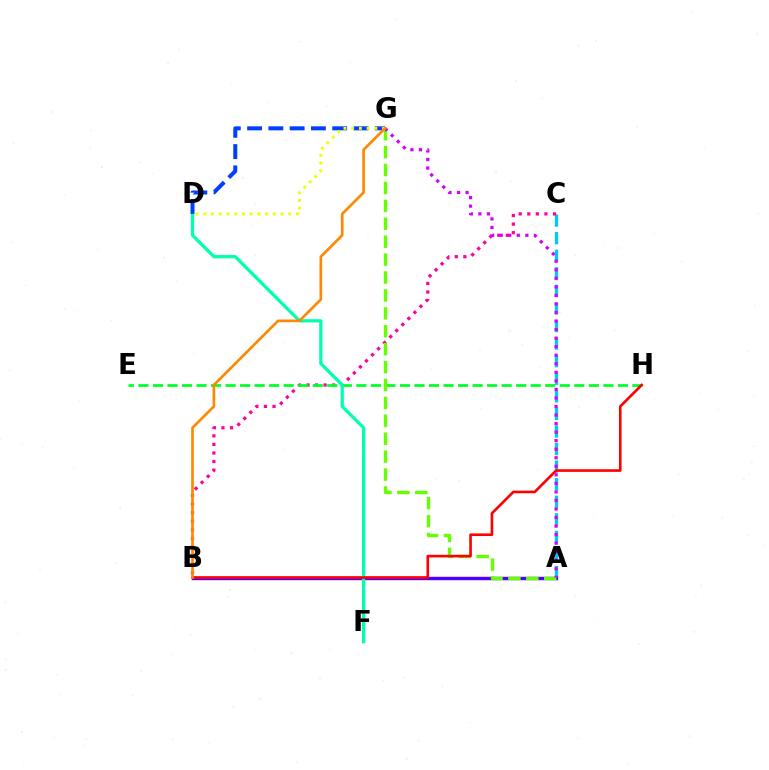{('A', 'C'): [{'color': '#00c7ff', 'line_style': 'dashed', 'thickness': 2.39}], ('B', 'C'): [{'color': '#ff00a0', 'line_style': 'dotted', 'thickness': 2.33}], ('E', 'H'): [{'color': '#00ff27', 'line_style': 'dashed', 'thickness': 1.97}], ('A', 'B'): [{'color': '#4f00ff', 'line_style': 'solid', 'thickness': 2.45}], ('D', 'F'): [{'color': '#00ffaf', 'line_style': 'solid', 'thickness': 2.34}], ('D', 'G'): [{'color': '#003fff', 'line_style': 'dashed', 'thickness': 2.89}, {'color': '#eeff00', 'line_style': 'dotted', 'thickness': 2.1}], ('A', 'G'): [{'color': '#66ff00', 'line_style': 'dashed', 'thickness': 2.43}, {'color': '#d600ff', 'line_style': 'dotted', 'thickness': 2.32}], ('B', 'H'): [{'color': '#ff0000', 'line_style': 'solid', 'thickness': 1.89}], ('B', 'G'): [{'color': '#ff8800', 'line_style': 'solid', 'thickness': 1.92}]}